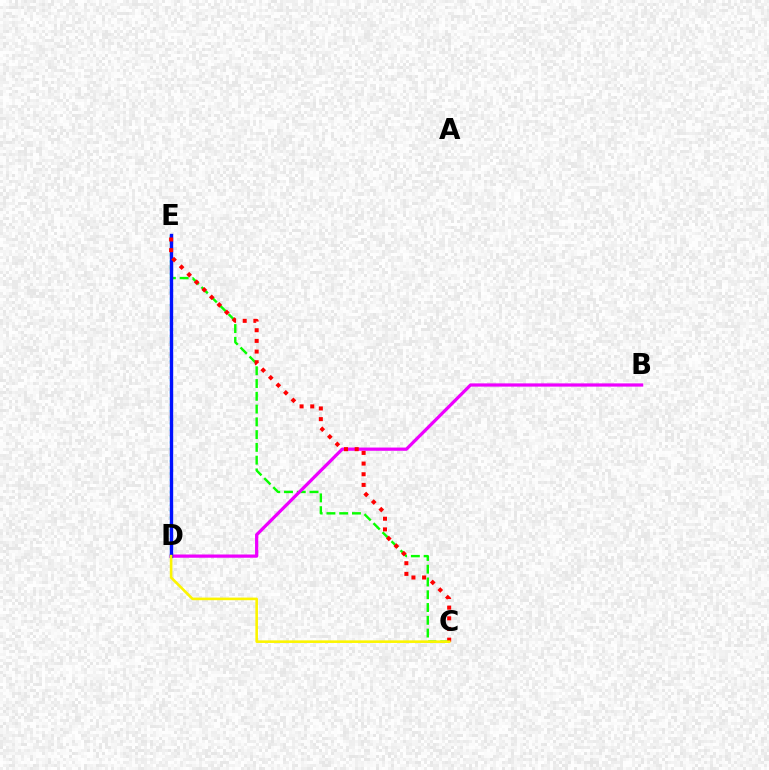{('C', 'E'): [{'color': '#08ff00', 'line_style': 'dashed', 'thickness': 1.73}, {'color': '#ff0000', 'line_style': 'dotted', 'thickness': 2.9}], ('B', 'D'): [{'color': '#ee00ff', 'line_style': 'solid', 'thickness': 2.33}], ('D', 'E'): [{'color': '#00fff6', 'line_style': 'dotted', 'thickness': 1.7}, {'color': '#0010ff', 'line_style': 'solid', 'thickness': 2.44}], ('C', 'D'): [{'color': '#fcf500', 'line_style': 'solid', 'thickness': 1.87}]}